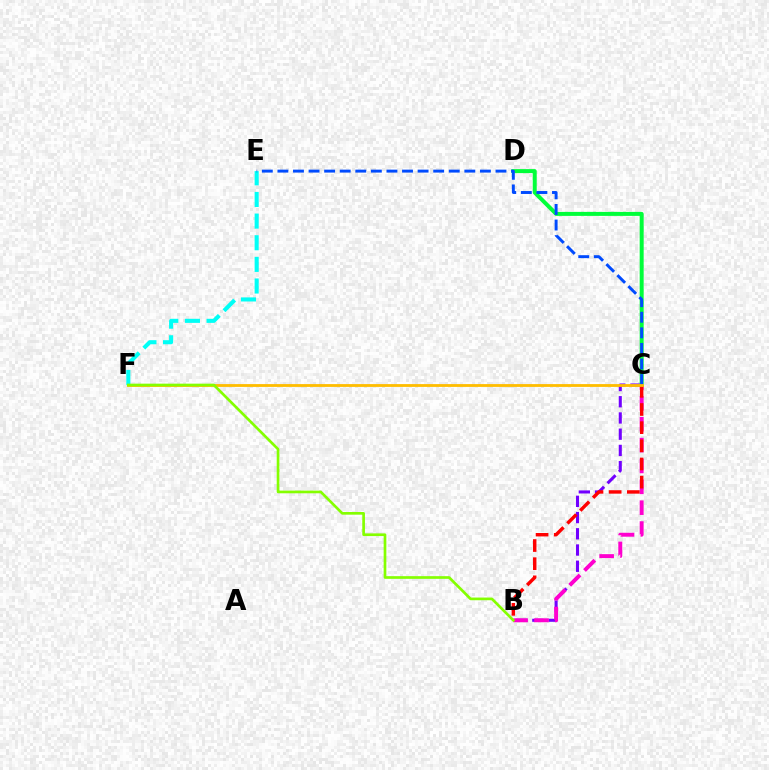{('B', 'C'): [{'color': '#7200ff', 'line_style': 'dashed', 'thickness': 2.2}, {'color': '#ff00cf', 'line_style': 'dashed', 'thickness': 2.83}, {'color': '#ff0000', 'line_style': 'dashed', 'thickness': 2.47}], ('C', 'D'): [{'color': '#00ff39', 'line_style': 'solid', 'thickness': 2.87}], ('E', 'F'): [{'color': '#00fff6', 'line_style': 'dashed', 'thickness': 2.94}], ('C', 'E'): [{'color': '#004bff', 'line_style': 'dashed', 'thickness': 2.12}], ('C', 'F'): [{'color': '#ffbd00', 'line_style': 'solid', 'thickness': 2.02}], ('B', 'F'): [{'color': '#84ff00', 'line_style': 'solid', 'thickness': 1.93}]}